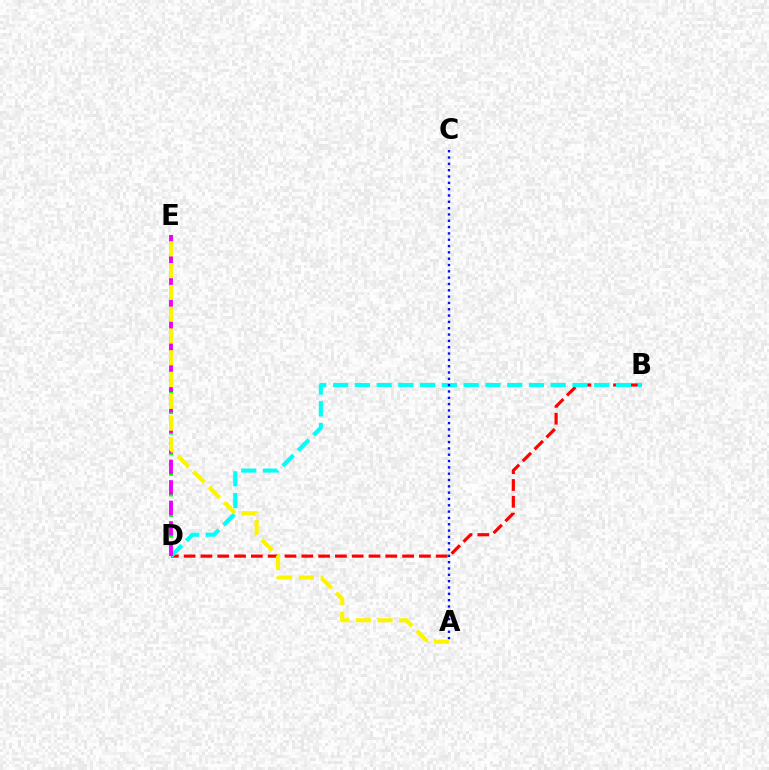{('D', 'E'): [{'color': '#08ff00', 'line_style': 'dotted', 'thickness': 2.8}, {'color': '#ee00ff', 'line_style': 'dashed', 'thickness': 2.79}], ('B', 'D'): [{'color': '#ff0000', 'line_style': 'dashed', 'thickness': 2.28}, {'color': '#00fff6', 'line_style': 'dashed', 'thickness': 2.96}], ('A', 'C'): [{'color': '#0010ff', 'line_style': 'dotted', 'thickness': 1.72}], ('A', 'E'): [{'color': '#fcf500', 'line_style': 'dashed', 'thickness': 2.96}]}